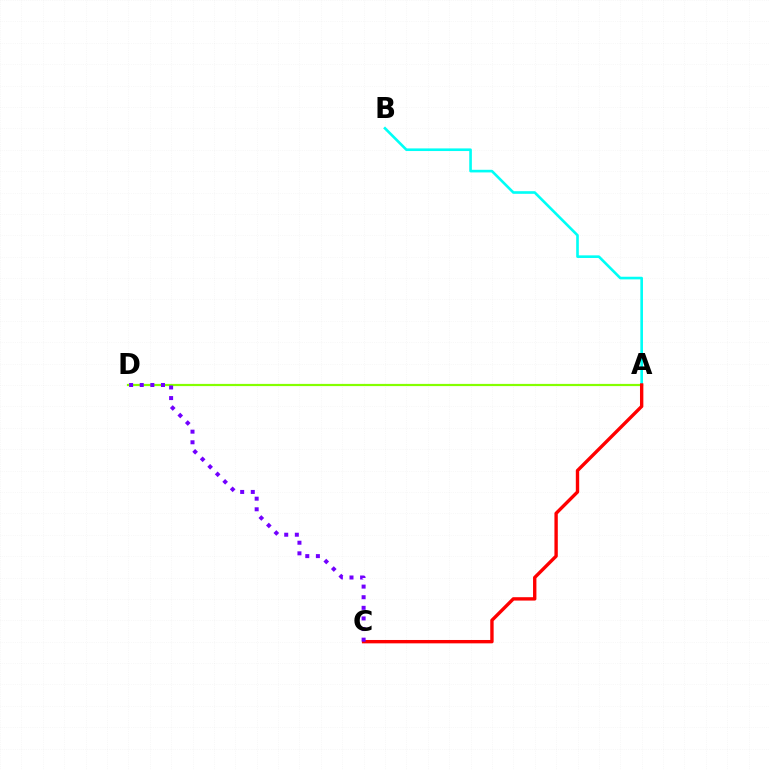{('A', 'D'): [{'color': '#84ff00', 'line_style': 'solid', 'thickness': 1.58}], ('A', 'B'): [{'color': '#00fff6', 'line_style': 'solid', 'thickness': 1.89}], ('A', 'C'): [{'color': '#ff0000', 'line_style': 'solid', 'thickness': 2.43}], ('C', 'D'): [{'color': '#7200ff', 'line_style': 'dotted', 'thickness': 2.88}]}